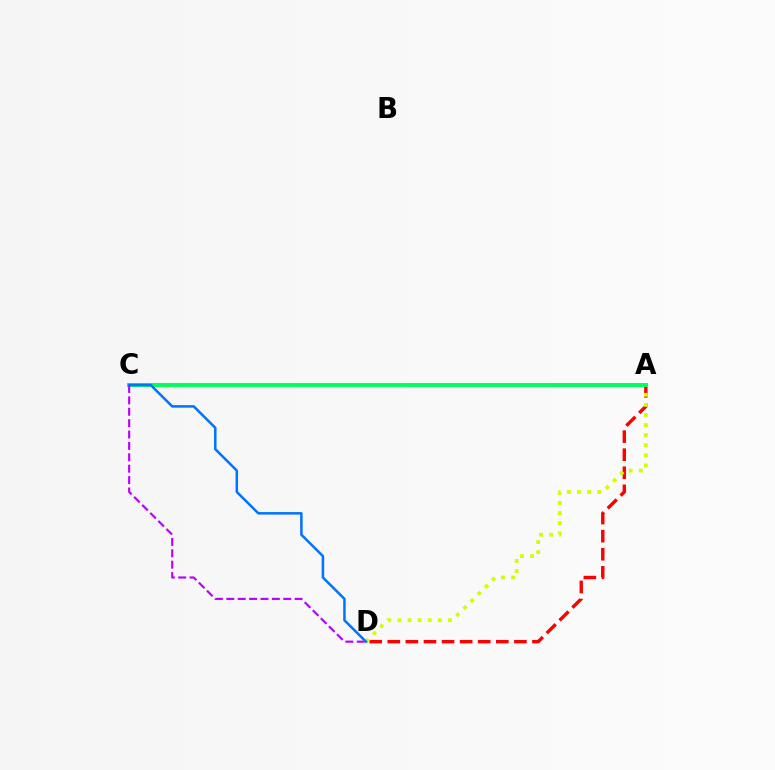{('A', 'D'): [{'color': '#ff0000', 'line_style': 'dashed', 'thickness': 2.46}, {'color': '#d1ff00', 'line_style': 'dotted', 'thickness': 2.74}], ('A', 'C'): [{'color': '#00ff5c', 'line_style': 'solid', 'thickness': 2.83}], ('C', 'D'): [{'color': '#b900ff', 'line_style': 'dashed', 'thickness': 1.55}, {'color': '#0074ff', 'line_style': 'solid', 'thickness': 1.81}]}